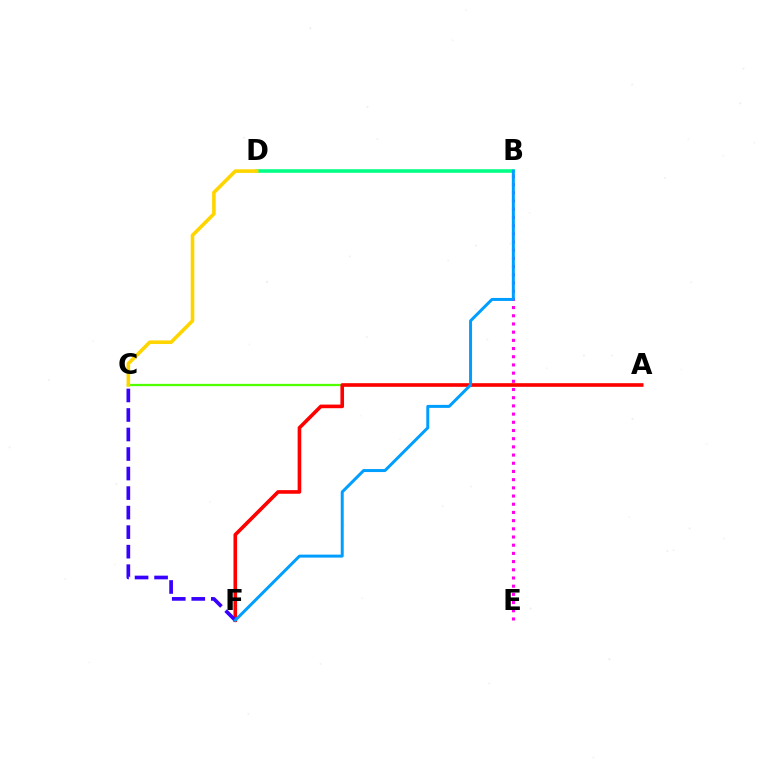{('A', 'C'): [{'color': '#4fff00', 'line_style': 'solid', 'thickness': 1.62}], ('A', 'F'): [{'color': '#ff0000', 'line_style': 'solid', 'thickness': 2.6}], ('B', 'E'): [{'color': '#ff00ed', 'line_style': 'dotted', 'thickness': 2.23}], ('B', 'D'): [{'color': '#00ff86', 'line_style': 'solid', 'thickness': 2.56}], ('C', 'F'): [{'color': '#3700ff', 'line_style': 'dashed', 'thickness': 2.65}], ('B', 'F'): [{'color': '#009eff', 'line_style': 'solid', 'thickness': 2.15}], ('C', 'D'): [{'color': '#ffd500', 'line_style': 'solid', 'thickness': 2.59}]}